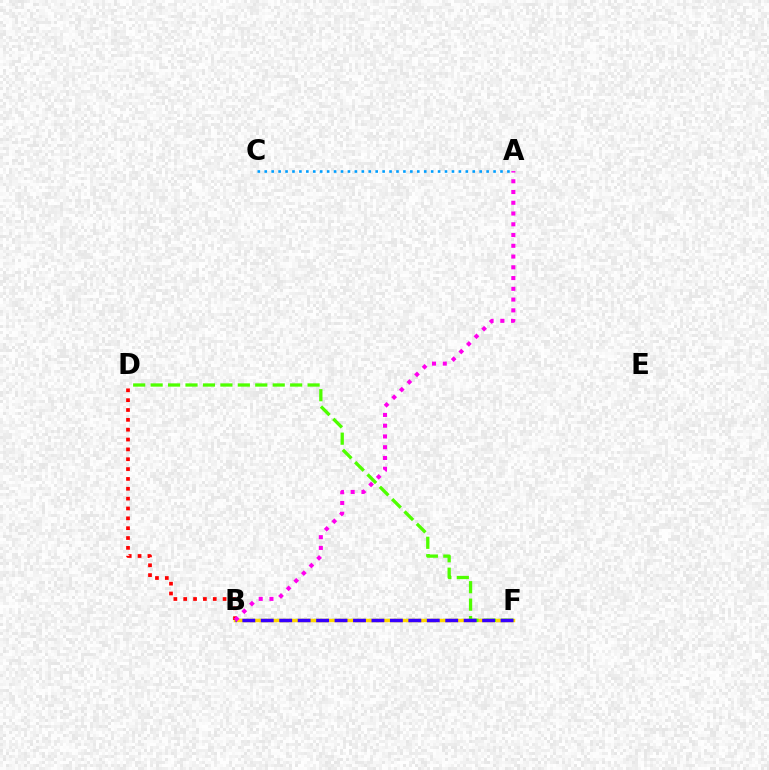{('B', 'F'): [{'color': '#00ff86', 'line_style': 'dotted', 'thickness': 1.67}, {'color': '#ffd500', 'line_style': 'solid', 'thickness': 2.51}, {'color': '#3700ff', 'line_style': 'dashed', 'thickness': 2.51}], ('B', 'D'): [{'color': '#ff0000', 'line_style': 'dotted', 'thickness': 2.68}], ('A', 'C'): [{'color': '#009eff', 'line_style': 'dotted', 'thickness': 1.88}], ('D', 'F'): [{'color': '#4fff00', 'line_style': 'dashed', 'thickness': 2.37}], ('A', 'B'): [{'color': '#ff00ed', 'line_style': 'dotted', 'thickness': 2.92}]}